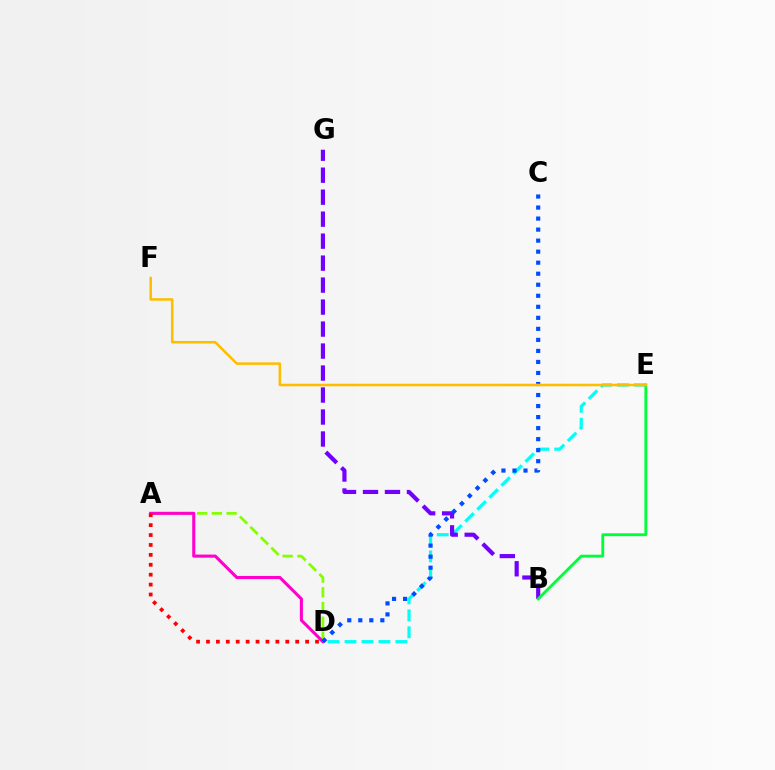{('D', 'E'): [{'color': '#00fff6', 'line_style': 'dashed', 'thickness': 2.3}], ('B', 'G'): [{'color': '#7200ff', 'line_style': 'dashed', 'thickness': 2.99}], ('B', 'E'): [{'color': '#00ff39', 'line_style': 'solid', 'thickness': 2.05}], ('A', 'D'): [{'color': '#84ff00', 'line_style': 'dashed', 'thickness': 2.0}, {'color': '#ff00cf', 'line_style': 'solid', 'thickness': 2.22}, {'color': '#ff0000', 'line_style': 'dotted', 'thickness': 2.69}], ('C', 'D'): [{'color': '#004bff', 'line_style': 'dotted', 'thickness': 3.0}], ('E', 'F'): [{'color': '#ffbd00', 'line_style': 'solid', 'thickness': 1.83}]}